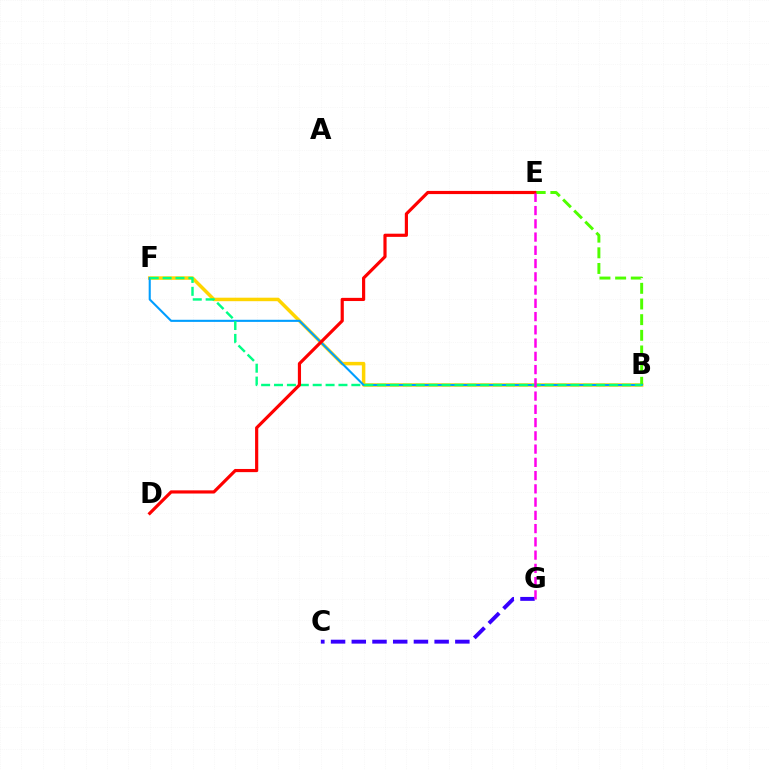{('B', 'F'): [{'color': '#ffd500', 'line_style': 'solid', 'thickness': 2.52}, {'color': '#009eff', 'line_style': 'solid', 'thickness': 1.51}, {'color': '#00ff86', 'line_style': 'dashed', 'thickness': 1.75}], ('B', 'E'): [{'color': '#4fff00', 'line_style': 'dashed', 'thickness': 2.13}], ('C', 'G'): [{'color': '#3700ff', 'line_style': 'dashed', 'thickness': 2.81}], ('D', 'E'): [{'color': '#ff0000', 'line_style': 'solid', 'thickness': 2.28}], ('E', 'G'): [{'color': '#ff00ed', 'line_style': 'dashed', 'thickness': 1.8}]}